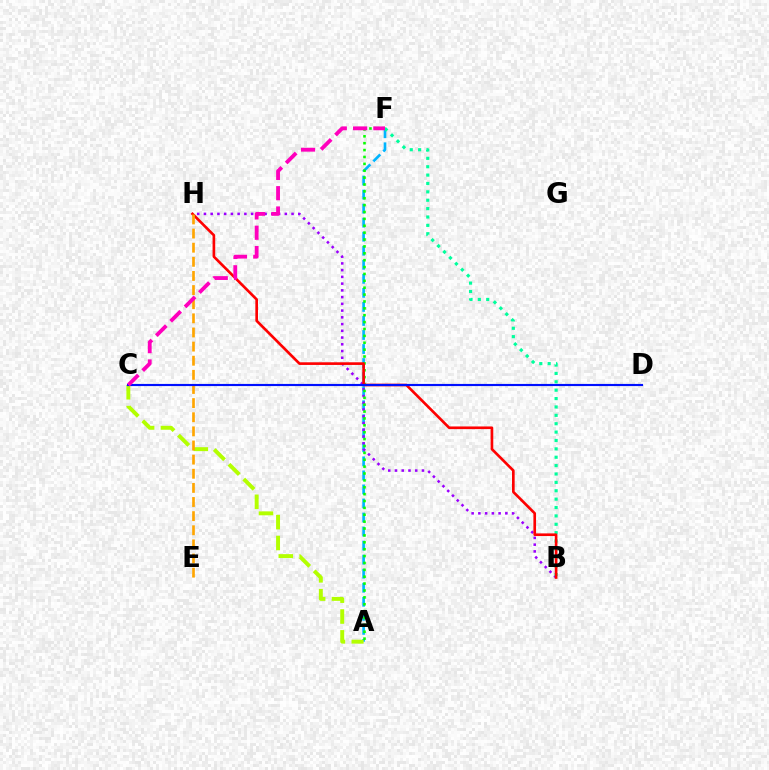{('A', 'F'): [{'color': '#00b5ff', 'line_style': 'dashed', 'thickness': 1.91}, {'color': '#08ff00', 'line_style': 'dotted', 'thickness': 1.87}], ('B', 'H'): [{'color': '#9b00ff', 'line_style': 'dotted', 'thickness': 1.83}, {'color': '#ff0000', 'line_style': 'solid', 'thickness': 1.91}], ('A', 'C'): [{'color': '#b3ff00', 'line_style': 'dashed', 'thickness': 2.83}], ('B', 'F'): [{'color': '#00ff9d', 'line_style': 'dotted', 'thickness': 2.28}], ('E', 'H'): [{'color': '#ffa500', 'line_style': 'dashed', 'thickness': 1.92}], ('C', 'D'): [{'color': '#0010ff', 'line_style': 'solid', 'thickness': 1.54}], ('C', 'F'): [{'color': '#ff00bd', 'line_style': 'dashed', 'thickness': 2.76}]}